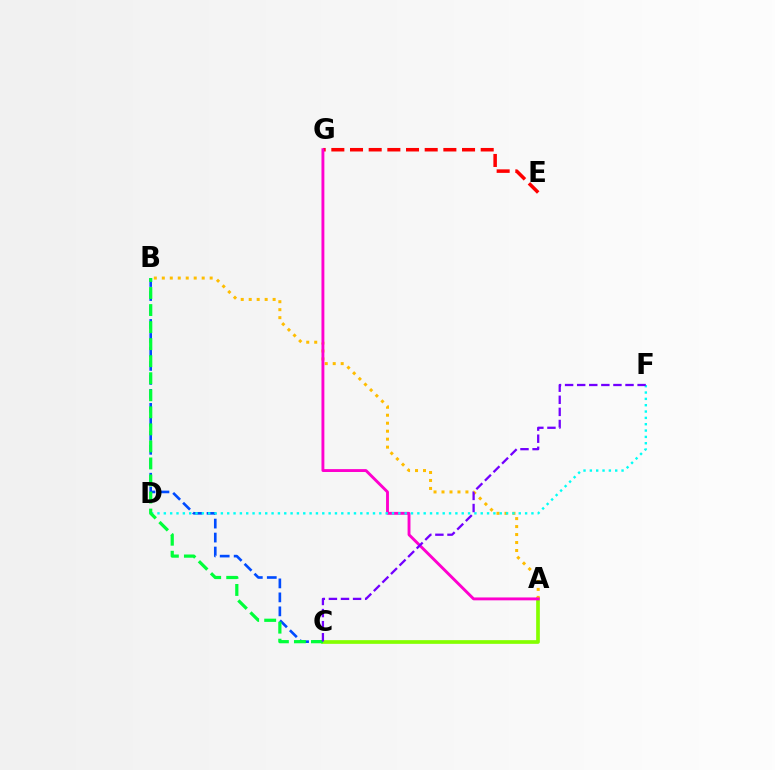{('A', 'C'): [{'color': '#84ff00', 'line_style': 'solid', 'thickness': 2.65}], ('E', 'G'): [{'color': '#ff0000', 'line_style': 'dashed', 'thickness': 2.54}], ('A', 'B'): [{'color': '#ffbd00', 'line_style': 'dotted', 'thickness': 2.17}], ('B', 'C'): [{'color': '#004bff', 'line_style': 'dashed', 'thickness': 1.9}, {'color': '#00ff39', 'line_style': 'dashed', 'thickness': 2.32}], ('A', 'G'): [{'color': '#ff00cf', 'line_style': 'solid', 'thickness': 2.08}], ('D', 'F'): [{'color': '#00fff6', 'line_style': 'dotted', 'thickness': 1.72}], ('C', 'F'): [{'color': '#7200ff', 'line_style': 'dashed', 'thickness': 1.64}]}